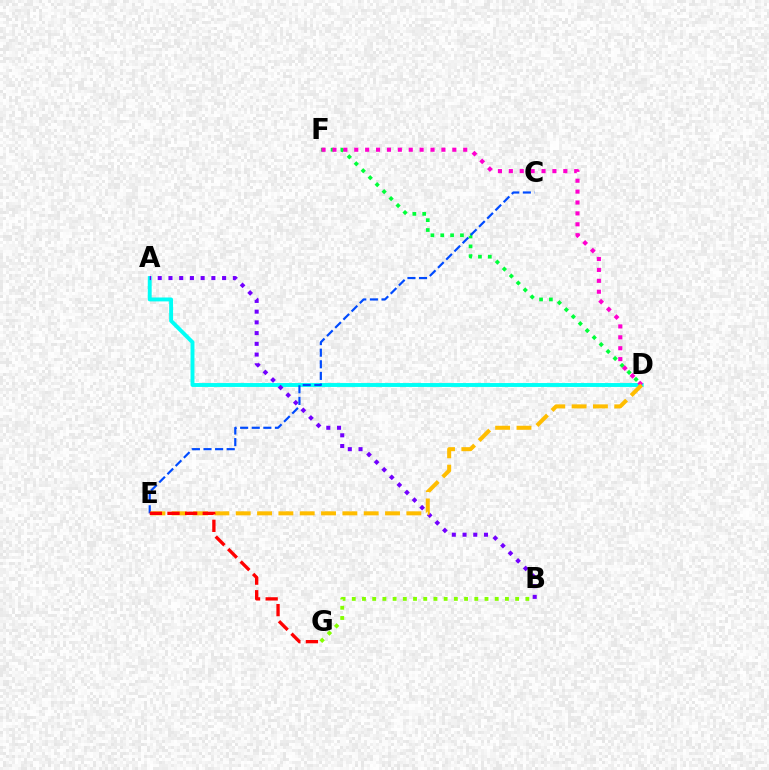{('A', 'D'): [{'color': '#00fff6', 'line_style': 'solid', 'thickness': 2.81}], ('A', 'B'): [{'color': '#7200ff', 'line_style': 'dotted', 'thickness': 2.91}], ('D', 'F'): [{'color': '#00ff39', 'line_style': 'dotted', 'thickness': 2.68}, {'color': '#ff00cf', 'line_style': 'dotted', 'thickness': 2.96}], ('C', 'E'): [{'color': '#004bff', 'line_style': 'dashed', 'thickness': 1.58}], ('D', 'E'): [{'color': '#ffbd00', 'line_style': 'dashed', 'thickness': 2.9}], ('E', 'G'): [{'color': '#ff0000', 'line_style': 'dashed', 'thickness': 2.39}], ('B', 'G'): [{'color': '#84ff00', 'line_style': 'dotted', 'thickness': 2.77}]}